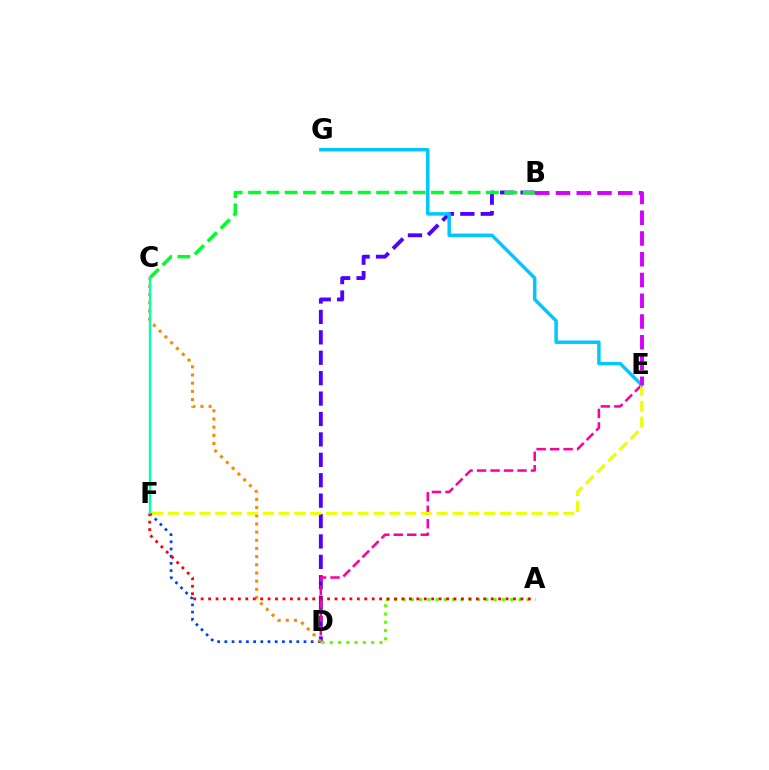{('B', 'D'): [{'color': '#4f00ff', 'line_style': 'dashed', 'thickness': 2.77}], ('D', 'E'): [{'color': '#ff00a0', 'line_style': 'dashed', 'thickness': 1.83}], ('D', 'F'): [{'color': '#003fff', 'line_style': 'dotted', 'thickness': 1.95}], ('C', 'D'): [{'color': '#ff8800', 'line_style': 'dotted', 'thickness': 2.22}], ('E', 'F'): [{'color': '#eeff00', 'line_style': 'dashed', 'thickness': 2.15}], ('A', 'D'): [{'color': '#66ff00', 'line_style': 'dotted', 'thickness': 2.25}], ('B', 'C'): [{'color': '#00ff27', 'line_style': 'dashed', 'thickness': 2.49}], ('E', 'G'): [{'color': '#00c7ff', 'line_style': 'solid', 'thickness': 2.49}], ('A', 'F'): [{'color': '#ff0000', 'line_style': 'dotted', 'thickness': 2.02}], ('C', 'F'): [{'color': '#00ffaf', 'line_style': 'solid', 'thickness': 1.68}], ('B', 'E'): [{'color': '#d600ff', 'line_style': 'dashed', 'thickness': 2.82}]}